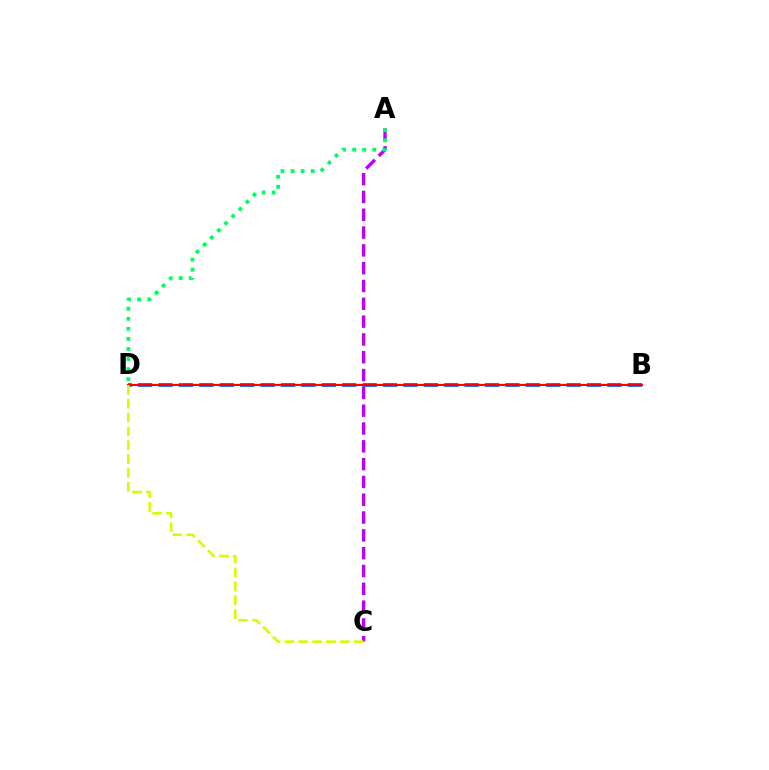{('B', 'D'): [{'color': '#0074ff', 'line_style': 'dashed', 'thickness': 2.77}, {'color': '#ff0000', 'line_style': 'solid', 'thickness': 1.57}], ('A', 'C'): [{'color': '#b900ff', 'line_style': 'dashed', 'thickness': 2.42}], ('C', 'D'): [{'color': '#d1ff00', 'line_style': 'dashed', 'thickness': 1.88}], ('A', 'D'): [{'color': '#00ff5c', 'line_style': 'dotted', 'thickness': 2.74}]}